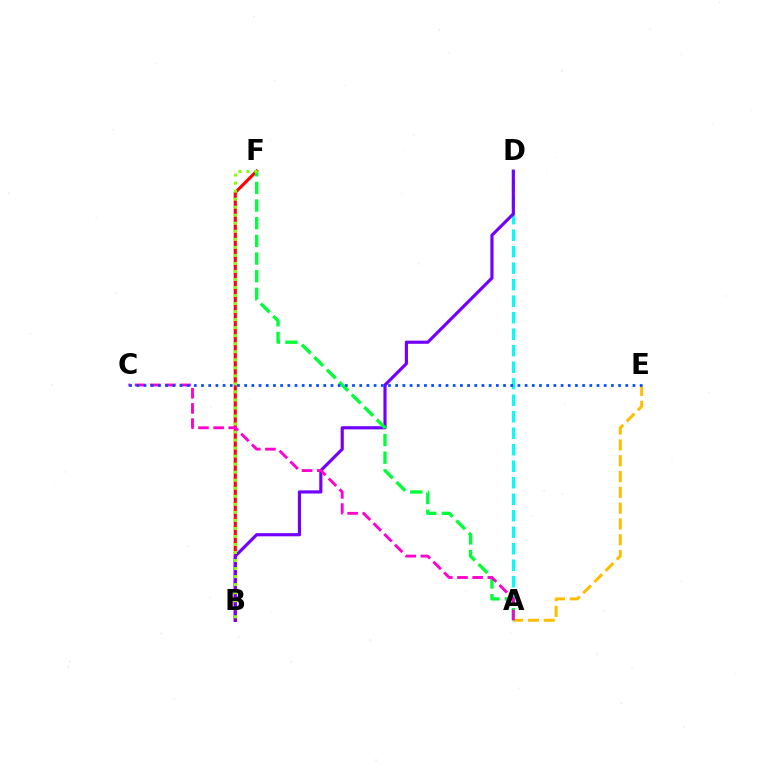{('A', 'D'): [{'color': '#00fff6', 'line_style': 'dashed', 'thickness': 2.24}], ('A', 'E'): [{'color': '#ffbd00', 'line_style': 'dashed', 'thickness': 2.15}], ('B', 'F'): [{'color': '#ff0000', 'line_style': 'solid', 'thickness': 2.25}, {'color': '#84ff00', 'line_style': 'dotted', 'thickness': 2.18}], ('B', 'D'): [{'color': '#7200ff', 'line_style': 'solid', 'thickness': 2.27}], ('A', 'F'): [{'color': '#00ff39', 'line_style': 'dashed', 'thickness': 2.4}], ('A', 'C'): [{'color': '#ff00cf', 'line_style': 'dashed', 'thickness': 2.06}], ('C', 'E'): [{'color': '#004bff', 'line_style': 'dotted', 'thickness': 1.95}]}